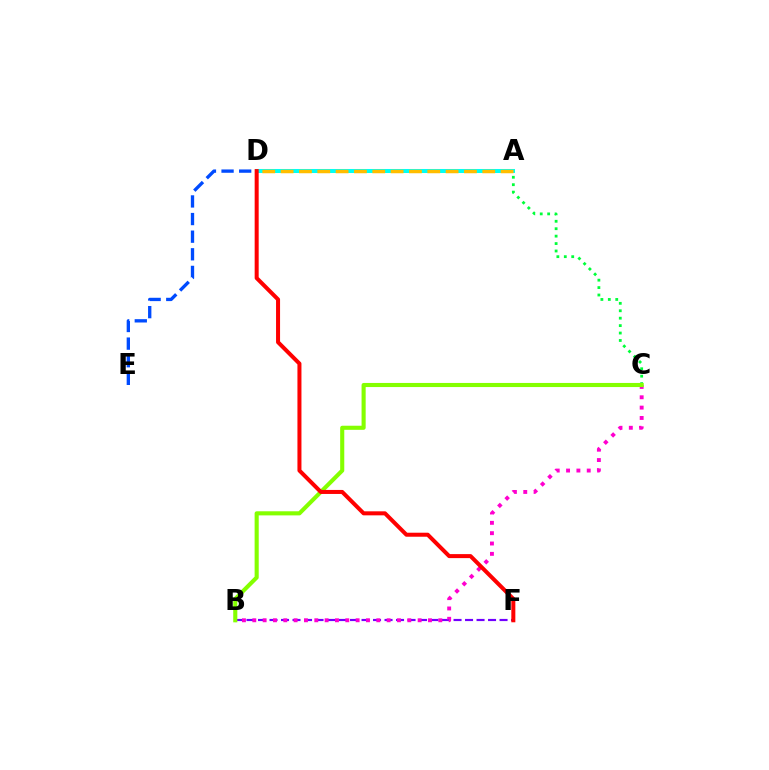{('A', 'D'): [{'color': '#00fff6', 'line_style': 'solid', 'thickness': 2.9}, {'color': '#ffbd00', 'line_style': 'dashed', 'thickness': 2.49}], ('B', 'F'): [{'color': '#7200ff', 'line_style': 'dashed', 'thickness': 1.56}], ('A', 'C'): [{'color': '#00ff39', 'line_style': 'dotted', 'thickness': 2.02}], ('D', 'E'): [{'color': '#004bff', 'line_style': 'dashed', 'thickness': 2.39}], ('B', 'C'): [{'color': '#ff00cf', 'line_style': 'dotted', 'thickness': 2.81}, {'color': '#84ff00', 'line_style': 'solid', 'thickness': 2.95}], ('D', 'F'): [{'color': '#ff0000', 'line_style': 'solid', 'thickness': 2.89}]}